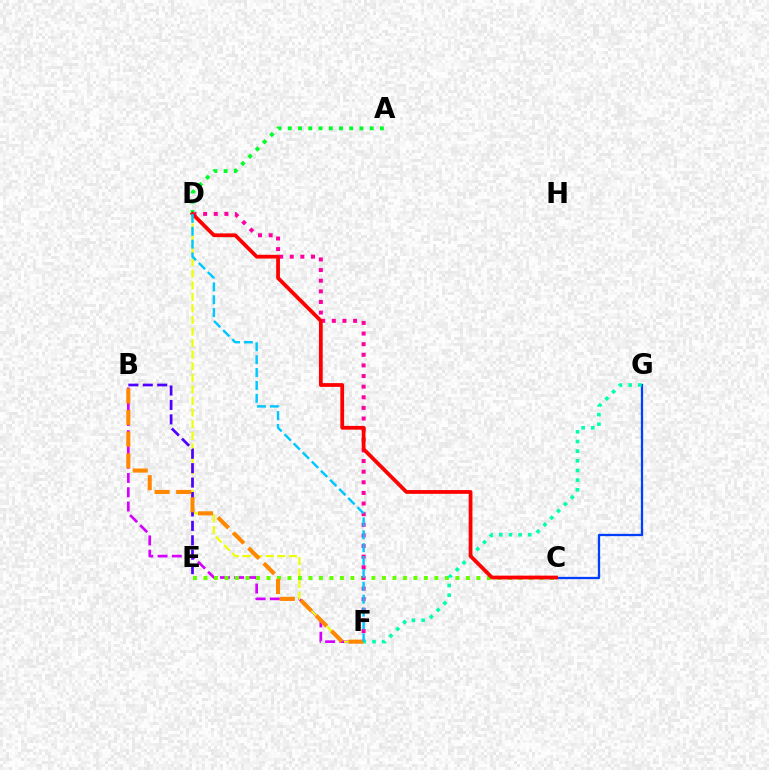{('C', 'G'): [{'color': '#003fff', 'line_style': 'solid', 'thickness': 1.65}], ('B', 'F'): [{'color': '#d600ff', 'line_style': 'dashed', 'thickness': 1.94}, {'color': '#ff8800', 'line_style': 'dashed', 'thickness': 2.94}], ('D', 'F'): [{'color': '#eeff00', 'line_style': 'dashed', 'thickness': 1.57}, {'color': '#ff00a0', 'line_style': 'dotted', 'thickness': 2.89}, {'color': '#00c7ff', 'line_style': 'dashed', 'thickness': 1.75}], ('C', 'E'): [{'color': '#66ff00', 'line_style': 'dotted', 'thickness': 2.85}], ('B', 'E'): [{'color': '#4f00ff', 'line_style': 'dashed', 'thickness': 1.96}], ('A', 'D'): [{'color': '#00ff27', 'line_style': 'dotted', 'thickness': 2.78}], ('F', 'G'): [{'color': '#00ffaf', 'line_style': 'dotted', 'thickness': 2.63}], ('C', 'D'): [{'color': '#ff0000', 'line_style': 'solid', 'thickness': 2.71}]}